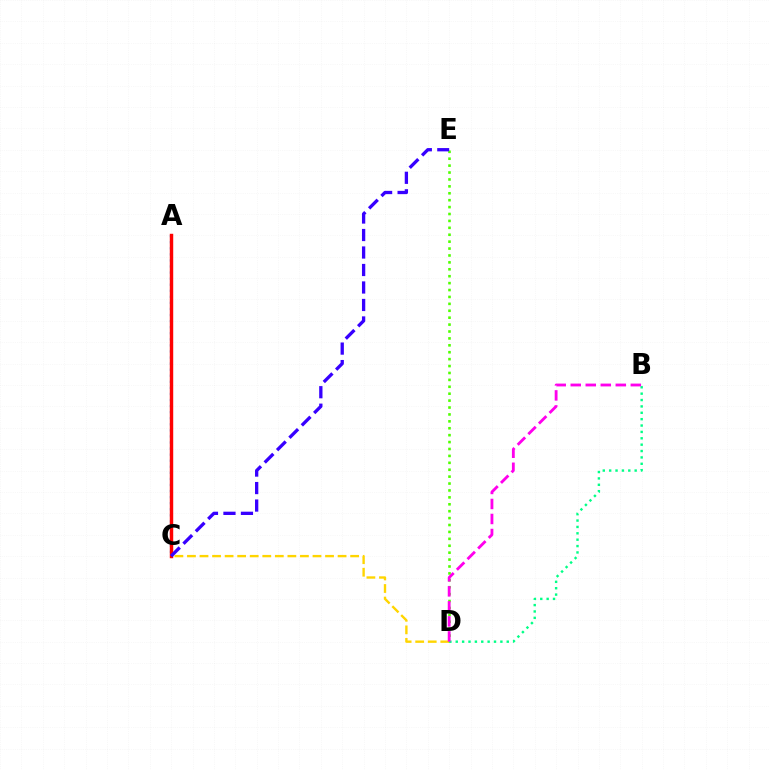{('A', 'C'): [{'color': '#009eff', 'line_style': 'dotted', 'thickness': 1.65}, {'color': '#ff0000', 'line_style': 'solid', 'thickness': 2.48}], ('D', 'E'): [{'color': '#4fff00', 'line_style': 'dotted', 'thickness': 1.88}], ('C', 'D'): [{'color': '#ffd500', 'line_style': 'dashed', 'thickness': 1.71}], ('B', 'D'): [{'color': '#00ff86', 'line_style': 'dotted', 'thickness': 1.73}, {'color': '#ff00ed', 'line_style': 'dashed', 'thickness': 2.04}], ('C', 'E'): [{'color': '#3700ff', 'line_style': 'dashed', 'thickness': 2.38}]}